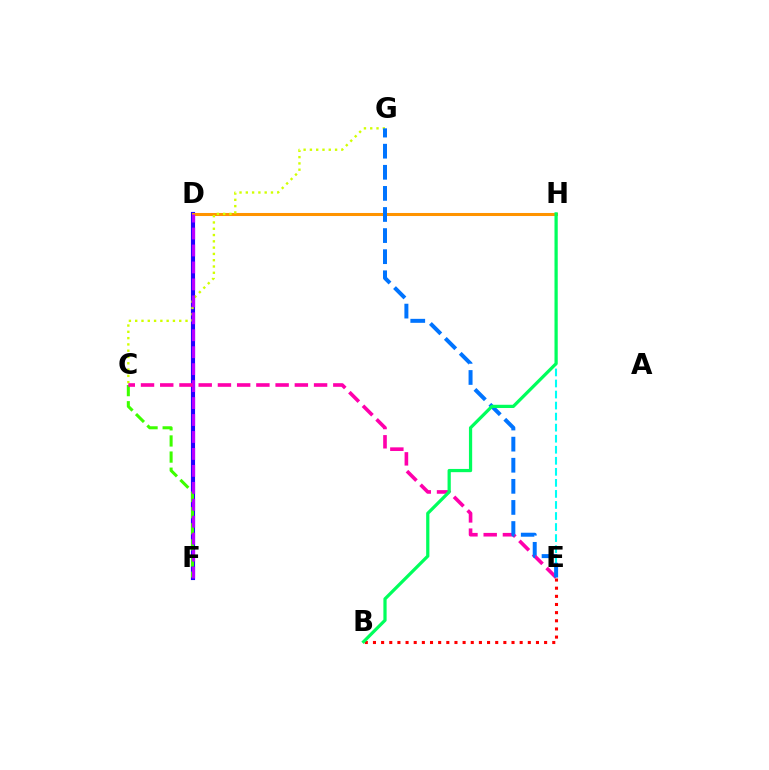{('D', 'F'): [{'color': '#2500ff', 'line_style': 'solid', 'thickness': 2.97}, {'color': '#b900ff', 'line_style': 'dashed', 'thickness': 2.3}], ('E', 'H'): [{'color': '#00fff6', 'line_style': 'dashed', 'thickness': 1.5}], ('D', 'H'): [{'color': '#ff9400', 'line_style': 'solid', 'thickness': 2.19}], ('C', 'F'): [{'color': '#3dff00', 'line_style': 'dashed', 'thickness': 2.19}], ('C', 'G'): [{'color': '#d1ff00', 'line_style': 'dotted', 'thickness': 1.71}], ('B', 'E'): [{'color': '#ff0000', 'line_style': 'dotted', 'thickness': 2.21}], ('C', 'E'): [{'color': '#ff00ac', 'line_style': 'dashed', 'thickness': 2.61}], ('E', 'G'): [{'color': '#0074ff', 'line_style': 'dashed', 'thickness': 2.87}], ('B', 'H'): [{'color': '#00ff5c', 'line_style': 'solid', 'thickness': 2.32}]}